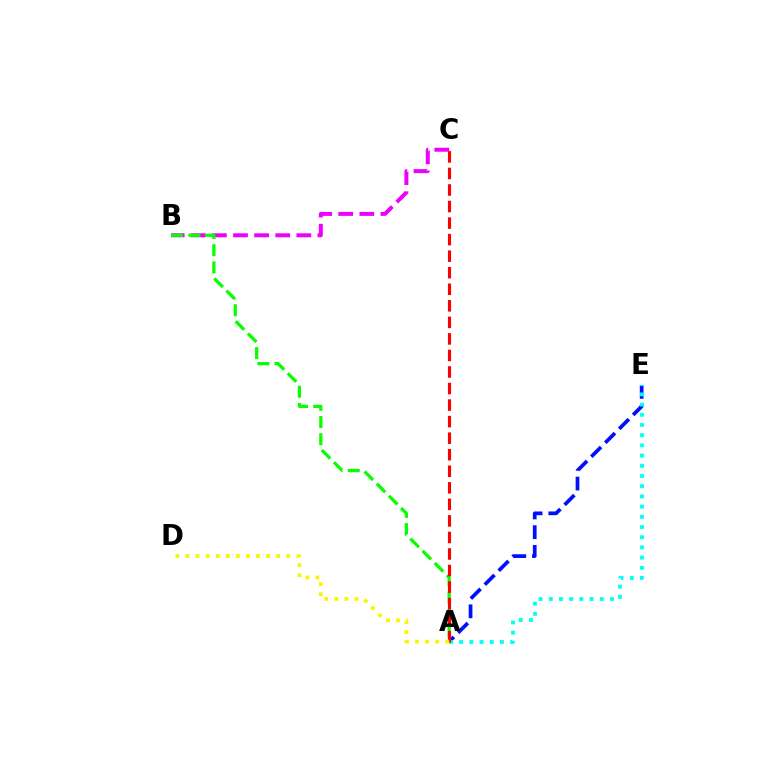{('A', 'E'): [{'color': '#0010ff', 'line_style': 'dashed', 'thickness': 2.68}, {'color': '#00fff6', 'line_style': 'dotted', 'thickness': 2.77}], ('B', 'C'): [{'color': '#ee00ff', 'line_style': 'dashed', 'thickness': 2.87}], ('A', 'B'): [{'color': '#08ff00', 'line_style': 'dashed', 'thickness': 2.34}], ('A', 'C'): [{'color': '#ff0000', 'line_style': 'dashed', 'thickness': 2.25}], ('A', 'D'): [{'color': '#fcf500', 'line_style': 'dotted', 'thickness': 2.74}]}